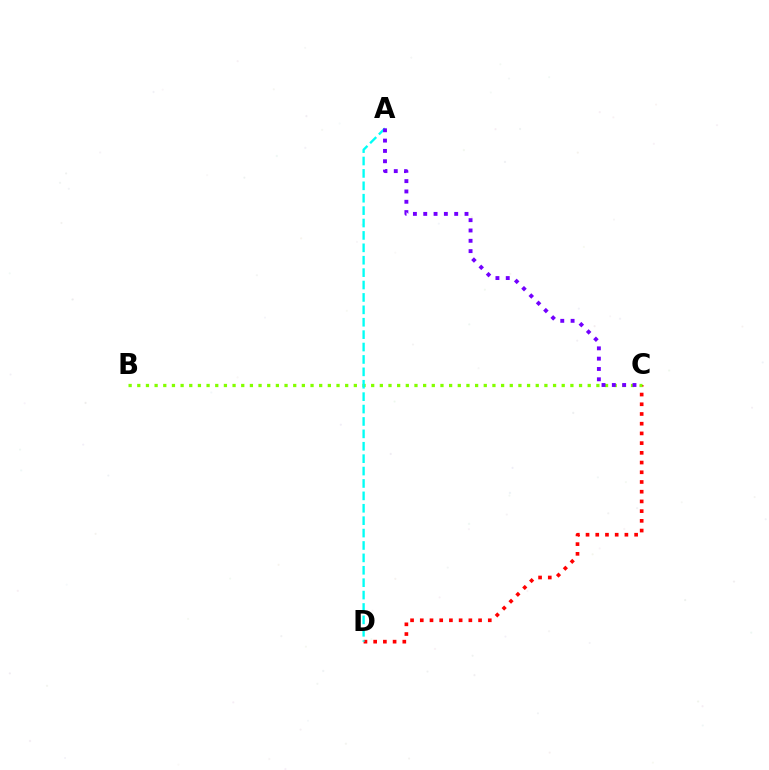{('C', 'D'): [{'color': '#ff0000', 'line_style': 'dotted', 'thickness': 2.64}], ('B', 'C'): [{'color': '#84ff00', 'line_style': 'dotted', 'thickness': 2.35}], ('A', 'D'): [{'color': '#00fff6', 'line_style': 'dashed', 'thickness': 1.68}], ('A', 'C'): [{'color': '#7200ff', 'line_style': 'dotted', 'thickness': 2.8}]}